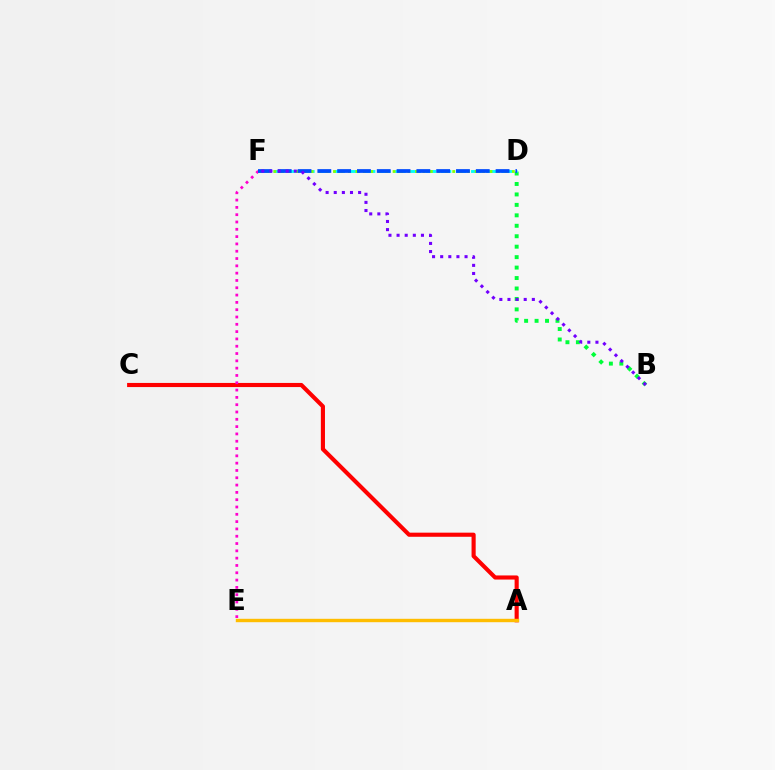{('B', 'D'): [{'color': '#00ff39', 'line_style': 'dotted', 'thickness': 2.84}], ('A', 'C'): [{'color': '#ff0000', 'line_style': 'solid', 'thickness': 2.97}], ('A', 'E'): [{'color': '#ffbd00', 'line_style': 'solid', 'thickness': 2.45}], ('E', 'F'): [{'color': '#ff00cf', 'line_style': 'dotted', 'thickness': 1.99}], ('D', 'F'): [{'color': '#00fff6', 'line_style': 'dashed', 'thickness': 2.06}, {'color': '#84ff00', 'line_style': 'dotted', 'thickness': 2.03}, {'color': '#004bff', 'line_style': 'dashed', 'thickness': 2.69}], ('B', 'F'): [{'color': '#7200ff', 'line_style': 'dotted', 'thickness': 2.21}]}